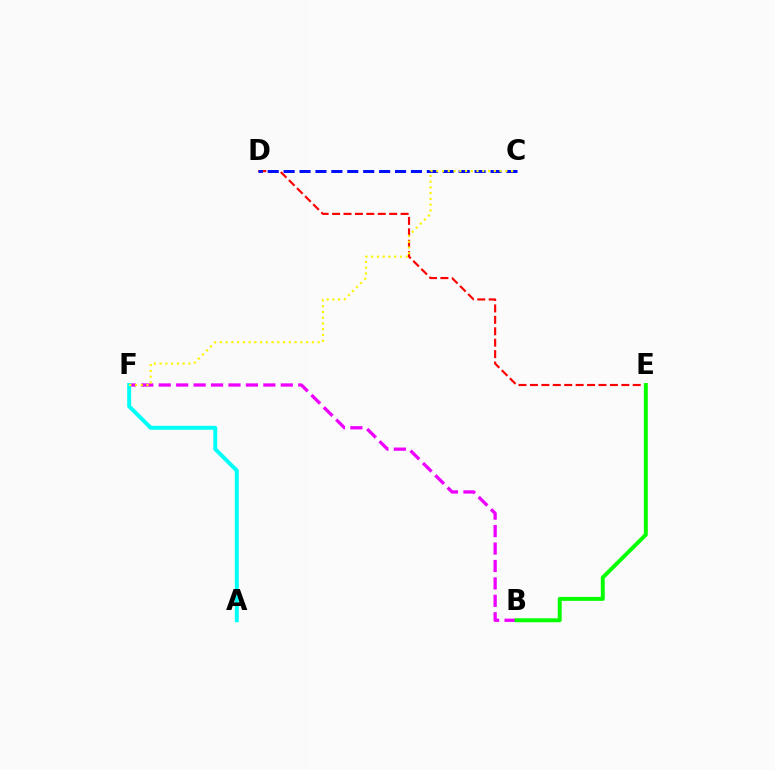{('B', 'F'): [{'color': '#ee00ff', 'line_style': 'dashed', 'thickness': 2.37}], ('A', 'F'): [{'color': '#00fff6', 'line_style': 'solid', 'thickness': 2.84}], ('D', 'E'): [{'color': '#ff0000', 'line_style': 'dashed', 'thickness': 1.55}], ('C', 'D'): [{'color': '#0010ff', 'line_style': 'dashed', 'thickness': 2.16}], ('C', 'F'): [{'color': '#fcf500', 'line_style': 'dotted', 'thickness': 1.56}], ('B', 'E'): [{'color': '#08ff00', 'line_style': 'solid', 'thickness': 2.85}]}